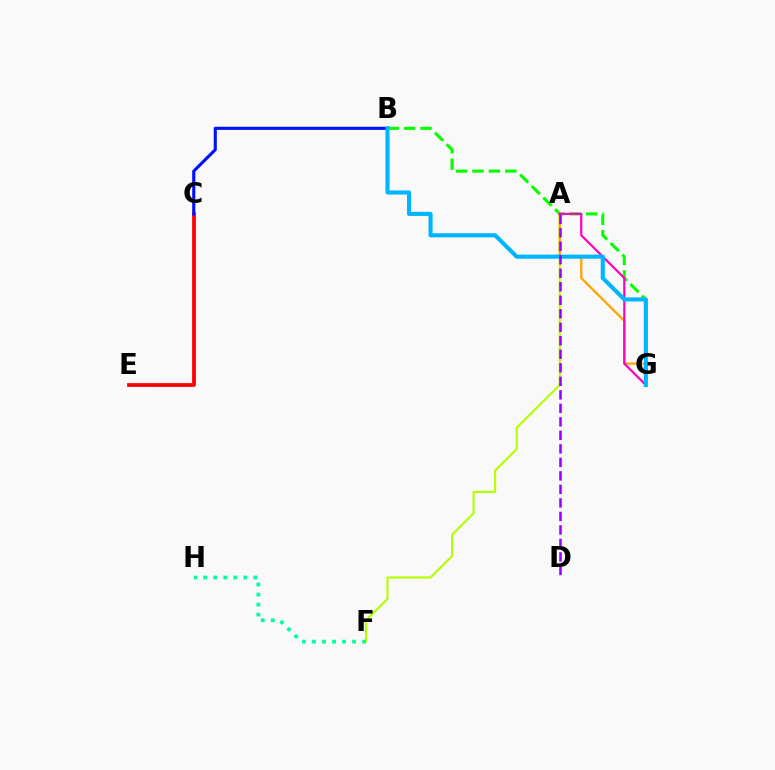{('C', 'E'): [{'color': '#ff0000', 'line_style': 'solid', 'thickness': 2.71}], ('B', 'G'): [{'color': '#08ff00', 'line_style': 'dashed', 'thickness': 2.23}, {'color': '#00b5ff', 'line_style': 'solid', 'thickness': 2.95}], ('B', 'C'): [{'color': '#0010ff', 'line_style': 'solid', 'thickness': 2.23}], ('A', 'F'): [{'color': '#b3ff00', 'line_style': 'solid', 'thickness': 1.54}], ('A', 'G'): [{'color': '#ffa500', 'line_style': 'solid', 'thickness': 1.65}, {'color': '#ff00bd', 'line_style': 'solid', 'thickness': 1.58}], ('F', 'H'): [{'color': '#00ff9d', 'line_style': 'dotted', 'thickness': 2.72}], ('A', 'D'): [{'color': '#9b00ff', 'line_style': 'dashed', 'thickness': 1.84}]}